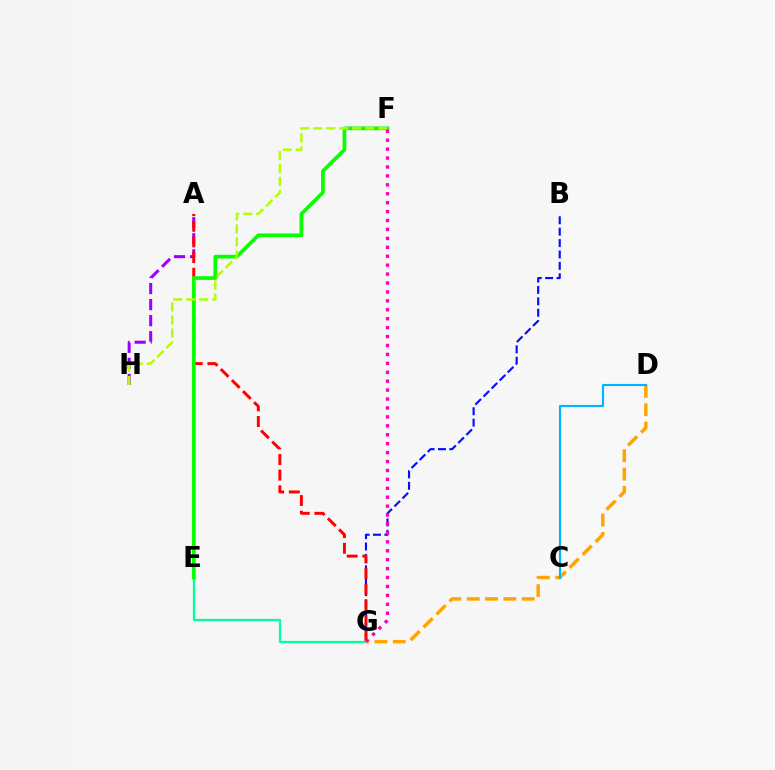{('A', 'H'): [{'color': '#9b00ff', 'line_style': 'dashed', 'thickness': 2.18}], ('B', 'G'): [{'color': '#0010ff', 'line_style': 'dashed', 'thickness': 1.55}], ('A', 'G'): [{'color': '#ff0000', 'line_style': 'dashed', 'thickness': 2.12}], ('E', 'G'): [{'color': '#00ff9d', 'line_style': 'solid', 'thickness': 1.61}], ('E', 'F'): [{'color': '#08ff00', 'line_style': 'solid', 'thickness': 2.67}], ('D', 'G'): [{'color': '#ffa500', 'line_style': 'dashed', 'thickness': 2.49}], ('F', 'H'): [{'color': '#b3ff00', 'line_style': 'dashed', 'thickness': 1.77}], ('F', 'G'): [{'color': '#ff00bd', 'line_style': 'dotted', 'thickness': 2.42}], ('C', 'D'): [{'color': '#00b5ff', 'line_style': 'solid', 'thickness': 1.53}]}